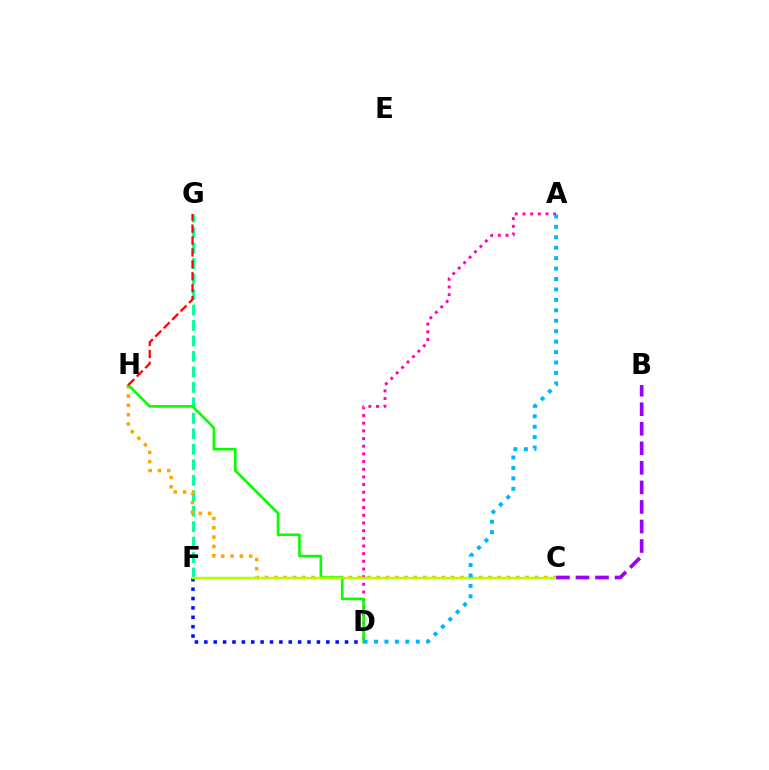{('F', 'G'): [{'color': '#00ff9d', 'line_style': 'dashed', 'thickness': 2.1}], ('C', 'H'): [{'color': '#ffa500', 'line_style': 'dotted', 'thickness': 2.53}], ('D', 'F'): [{'color': '#0010ff', 'line_style': 'dotted', 'thickness': 2.55}], ('A', 'D'): [{'color': '#ff00bd', 'line_style': 'dotted', 'thickness': 2.09}, {'color': '#00b5ff', 'line_style': 'dotted', 'thickness': 2.84}], ('D', 'H'): [{'color': '#08ff00', 'line_style': 'solid', 'thickness': 1.89}], ('G', 'H'): [{'color': '#ff0000', 'line_style': 'dashed', 'thickness': 1.62}], ('C', 'F'): [{'color': '#b3ff00', 'line_style': 'solid', 'thickness': 1.79}], ('B', 'C'): [{'color': '#9b00ff', 'line_style': 'dashed', 'thickness': 2.65}]}